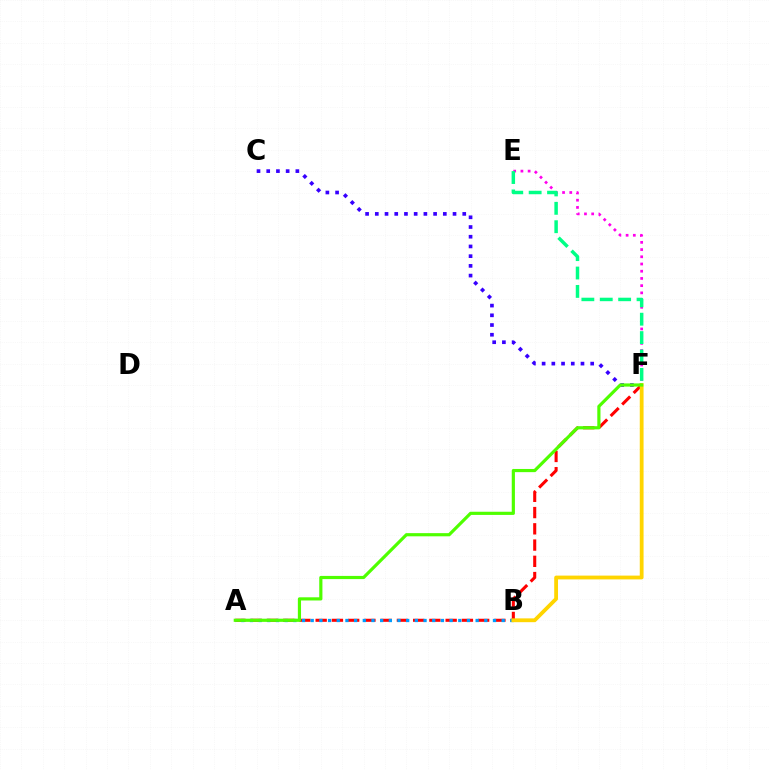{('A', 'F'): [{'color': '#ff0000', 'line_style': 'dashed', 'thickness': 2.21}, {'color': '#4fff00', 'line_style': 'solid', 'thickness': 2.29}], ('E', 'F'): [{'color': '#ff00ed', 'line_style': 'dotted', 'thickness': 1.96}, {'color': '#00ff86', 'line_style': 'dashed', 'thickness': 2.5}], ('C', 'F'): [{'color': '#3700ff', 'line_style': 'dotted', 'thickness': 2.64}], ('A', 'B'): [{'color': '#009eff', 'line_style': 'dotted', 'thickness': 2.36}], ('B', 'F'): [{'color': '#ffd500', 'line_style': 'solid', 'thickness': 2.73}]}